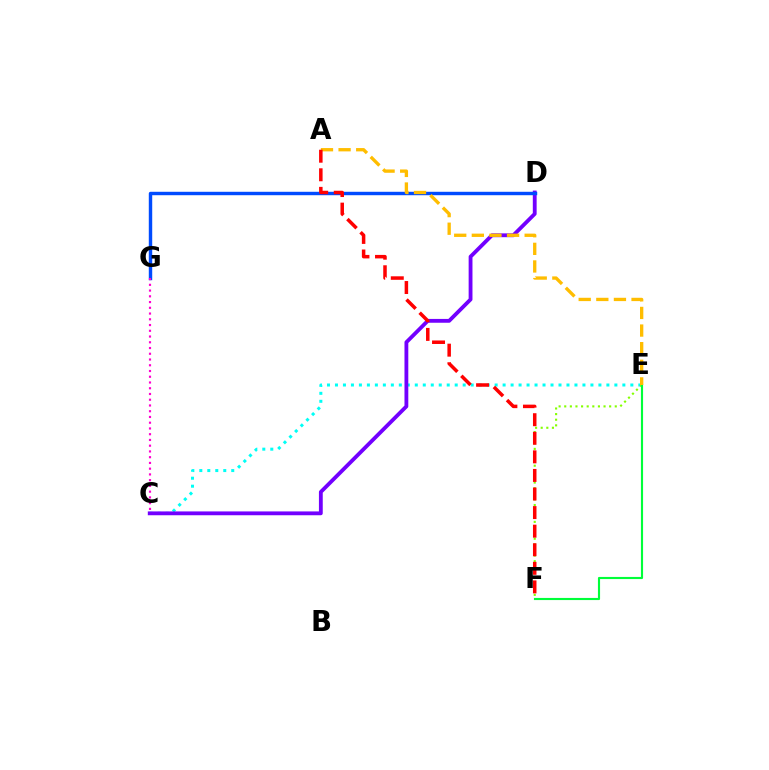{('C', 'E'): [{'color': '#00fff6', 'line_style': 'dotted', 'thickness': 2.17}], ('E', 'F'): [{'color': '#84ff00', 'line_style': 'dotted', 'thickness': 1.53}, {'color': '#00ff39', 'line_style': 'solid', 'thickness': 1.54}], ('C', 'D'): [{'color': '#7200ff', 'line_style': 'solid', 'thickness': 2.75}], ('D', 'G'): [{'color': '#004bff', 'line_style': 'solid', 'thickness': 2.46}], ('A', 'E'): [{'color': '#ffbd00', 'line_style': 'dashed', 'thickness': 2.39}], ('A', 'F'): [{'color': '#ff0000', 'line_style': 'dashed', 'thickness': 2.52}], ('C', 'G'): [{'color': '#ff00cf', 'line_style': 'dotted', 'thickness': 1.56}]}